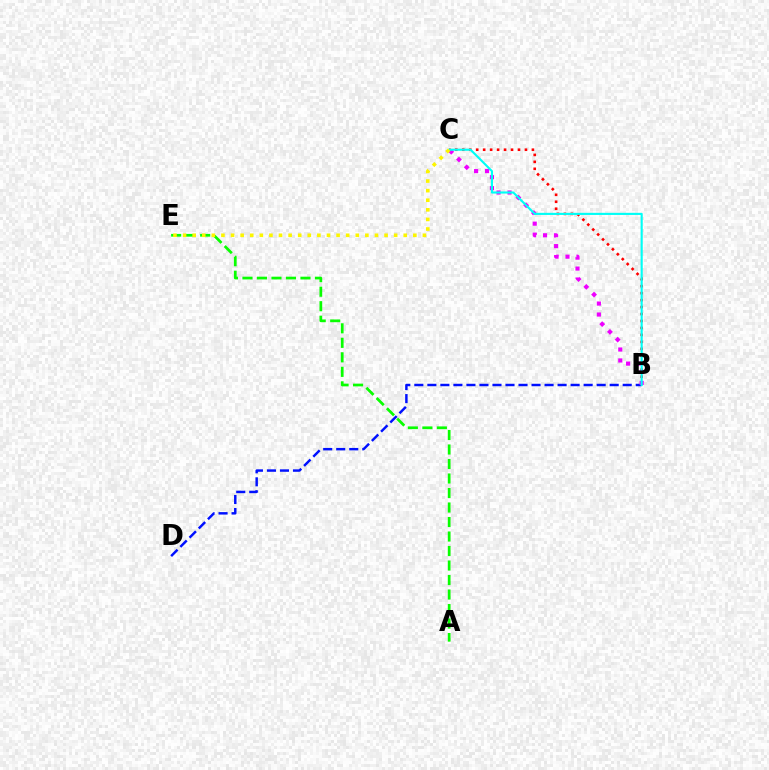{('B', 'D'): [{'color': '#0010ff', 'line_style': 'dashed', 'thickness': 1.77}], ('B', 'C'): [{'color': '#ff0000', 'line_style': 'dotted', 'thickness': 1.89}, {'color': '#ee00ff', 'line_style': 'dotted', 'thickness': 2.98}, {'color': '#00fff6', 'line_style': 'solid', 'thickness': 1.53}], ('A', 'E'): [{'color': '#08ff00', 'line_style': 'dashed', 'thickness': 1.97}], ('C', 'E'): [{'color': '#fcf500', 'line_style': 'dotted', 'thickness': 2.61}]}